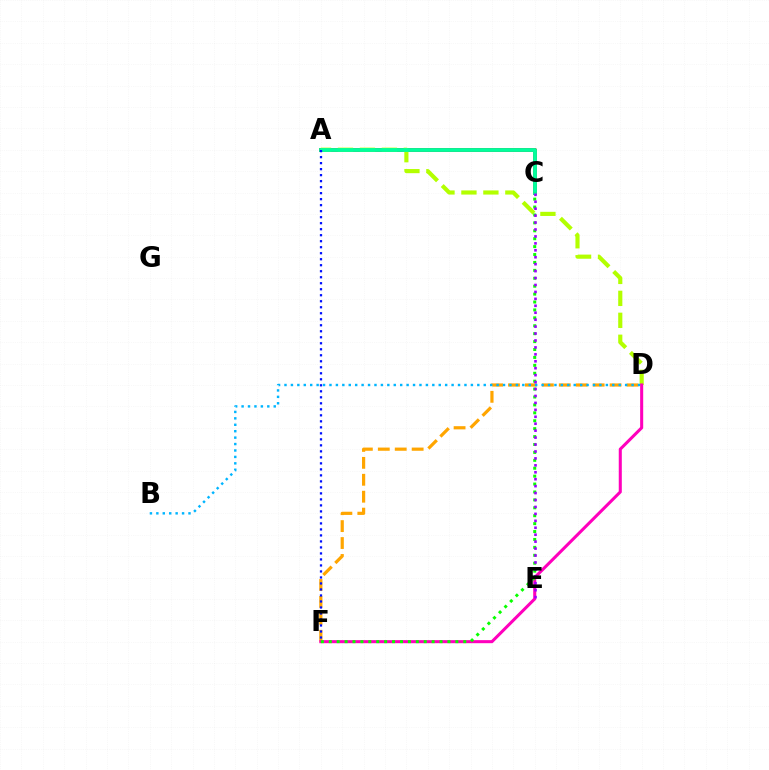{('A', 'C'): [{'color': '#ff0000', 'line_style': 'solid', 'thickness': 2.84}, {'color': '#00ff9d', 'line_style': 'solid', 'thickness': 2.76}], ('A', 'D'): [{'color': '#b3ff00', 'line_style': 'dashed', 'thickness': 2.98}], ('D', 'F'): [{'color': '#ffa500', 'line_style': 'dashed', 'thickness': 2.3}, {'color': '#ff00bd', 'line_style': 'solid', 'thickness': 2.2}], ('B', 'D'): [{'color': '#00b5ff', 'line_style': 'dotted', 'thickness': 1.75}], ('C', 'F'): [{'color': '#08ff00', 'line_style': 'dotted', 'thickness': 2.15}], ('C', 'E'): [{'color': '#9b00ff', 'line_style': 'dotted', 'thickness': 1.88}], ('A', 'F'): [{'color': '#0010ff', 'line_style': 'dotted', 'thickness': 1.63}]}